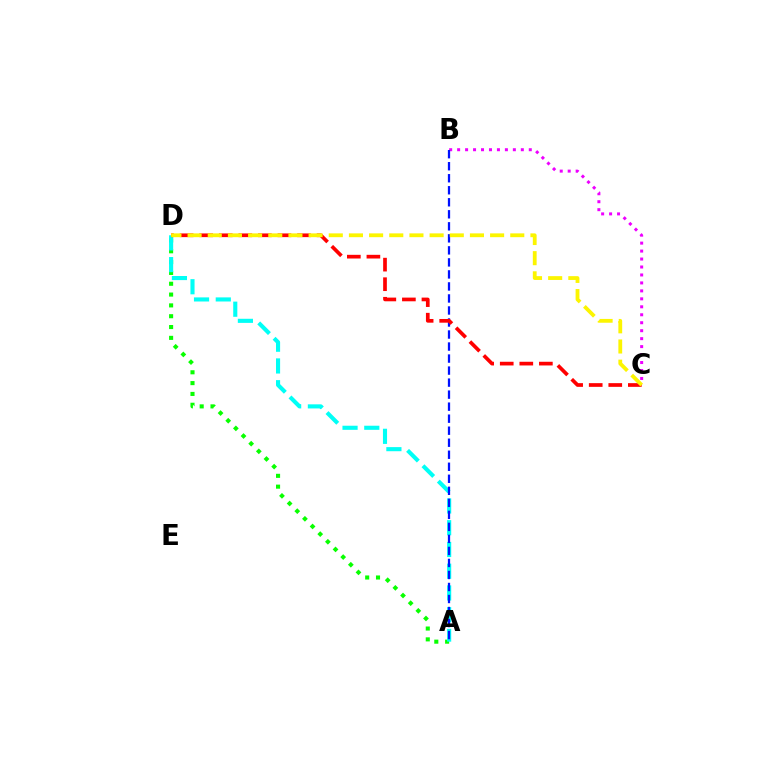{('B', 'C'): [{'color': '#ee00ff', 'line_style': 'dotted', 'thickness': 2.16}], ('A', 'D'): [{'color': '#08ff00', 'line_style': 'dotted', 'thickness': 2.94}, {'color': '#00fff6', 'line_style': 'dashed', 'thickness': 2.95}], ('A', 'B'): [{'color': '#0010ff', 'line_style': 'dashed', 'thickness': 1.63}], ('C', 'D'): [{'color': '#ff0000', 'line_style': 'dashed', 'thickness': 2.66}, {'color': '#fcf500', 'line_style': 'dashed', 'thickness': 2.74}]}